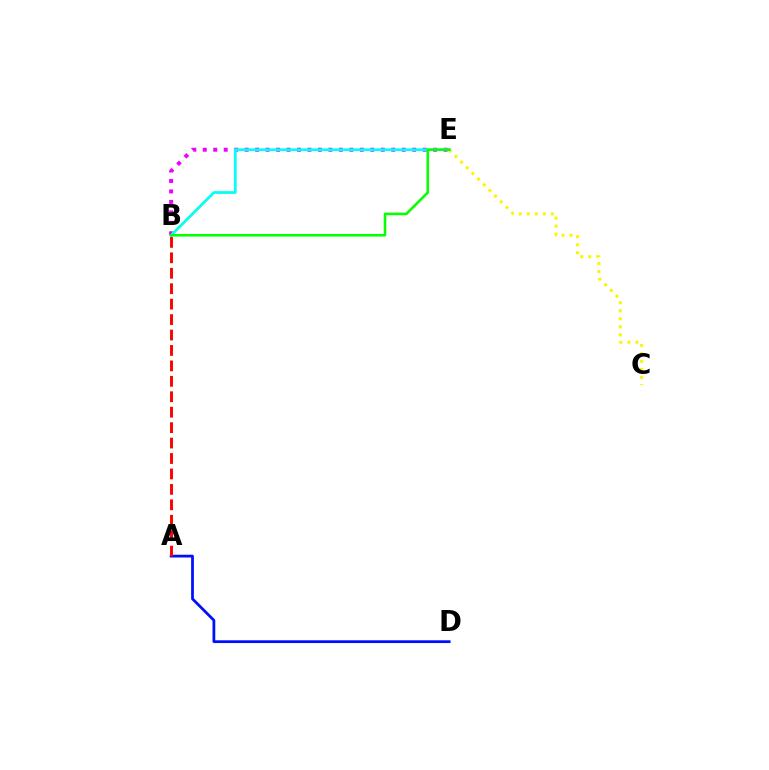{('A', 'D'): [{'color': '#0010ff', 'line_style': 'solid', 'thickness': 1.99}], ('A', 'B'): [{'color': '#ff0000', 'line_style': 'dashed', 'thickness': 2.1}], ('C', 'E'): [{'color': '#fcf500', 'line_style': 'dotted', 'thickness': 2.18}], ('B', 'E'): [{'color': '#ee00ff', 'line_style': 'dotted', 'thickness': 2.84}, {'color': '#00fff6', 'line_style': 'solid', 'thickness': 1.96}, {'color': '#08ff00', 'line_style': 'solid', 'thickness': 1.86}]}